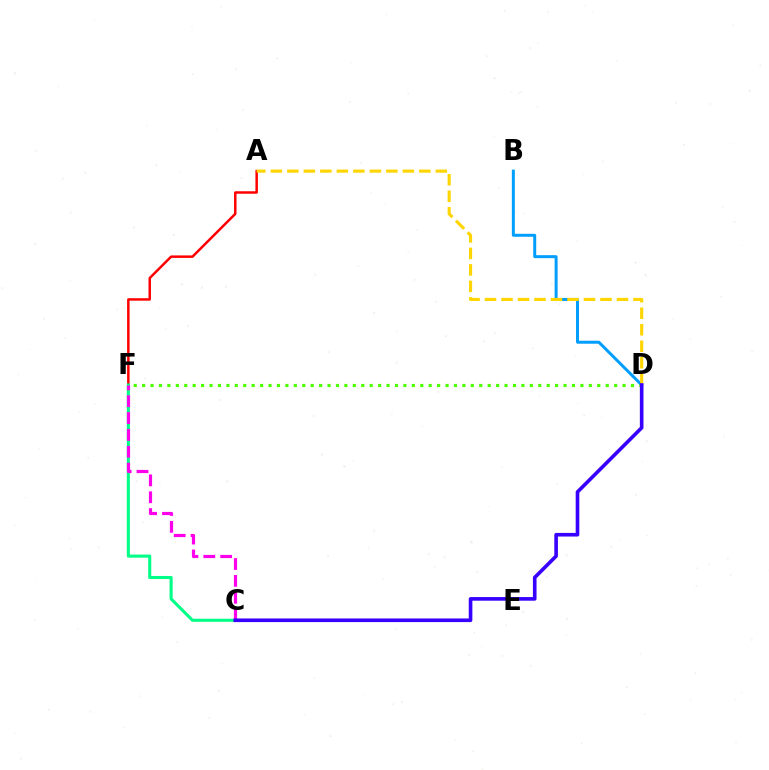{('A', 'F'): [{'color': '#ff0000', 'line_style': 'solid', 'thickness': 1.79}], ('B', 'D'): [{'color': '#009eff', 'line_style': 'solid', 'thickness': 2.15}], ('D', 'F'): [{'color': '#4fff00', 'line_style': 'dotted', 'thickness': 2.29}], ('C', 'F'): [{'color': '#00ff86', 'line_style': 'solid', 'thickness': 2.21}, {'color': '#ff00ed', 'line_style': 'dashed', 'thickness': 2.29}], ('A', 'D'): [{'color': '#ffd500', 'line_style': 'dashed', 'thickness': 2.24}], ('C', 'D'): [{'color': '#3700ff', 'line_style': 'solid', 'thickness': 2.61}]}